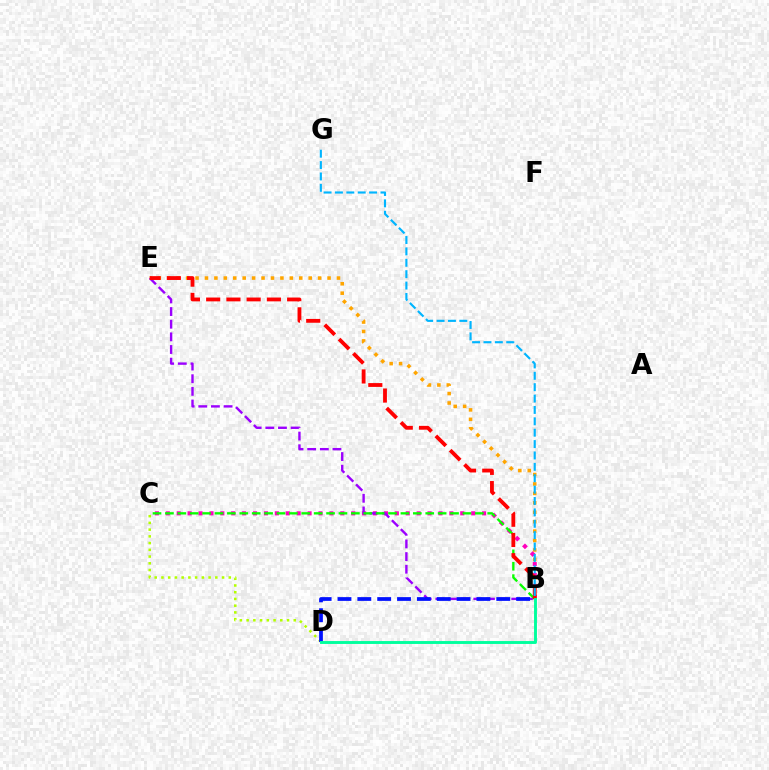{('C', 'D'): [{'color': '#b3ff00', 'line_style': 'dotted', 'thickness': 1.83}], ('B', 'E'): [{'color': '#ffa500', 'line_style': 'dotted', 'thickness': 2.56}, {'color': '#9b00ff', 'line_style': 'dashed', 'thickness': 1.72}, {'color': '#ff0000', 'line_style': 'dashed', 'thickness': 2.75}], ('B', 'C'): [{'color': '#ff00bd', 'line_style': 'dotted', 'thickness': 2.96}, {'color': '#08ff00', 'line_style': 'dashed', 'thickness': 1.68}], ('B', 'D'): [{'color': '#0010ff', 'line_style': 'dashed', 'thickness': 2.7}, {'color': '#00ff9d', 'line_style': 'solid', 'thickness': 2.09}], ('B', 'G'): [{'color': '#00b5ff', 'line_style': 'dashed', 'thickness': 1.55}]}